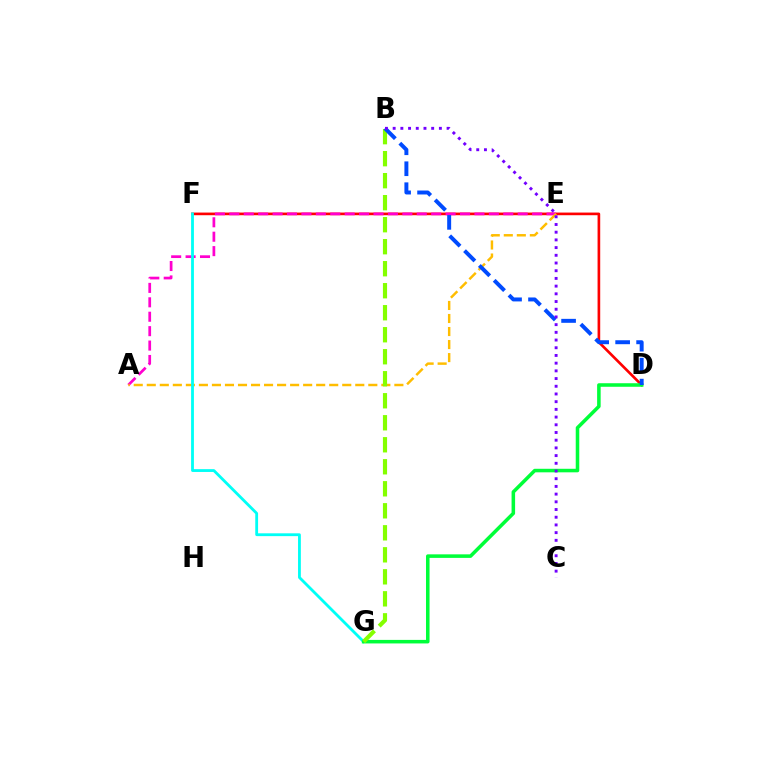{('D', 'F'): [{'color': '#ff0000', 'line_style': 'solid', 'thickness': 1.91}], ('A', 'E'): [{'color': '#ff00cf', 'line_style': 'dashed', 'thickness': 1.96}, {'color': '#ffbd00', 'line_style': 'dashed', 'thickness': 1.77}], ('F', 'G'): [{'color': '#00fff6', 'line_style': 'solid', 'thickness': 2.03}], ('D', 'G'): [{'color': '#00ff39', 'line_style': 'solid', 'thickness': 2.55}], ('B', 'G'): [{'color': '#84ff00', 'line_style': 'dashed', 'thickness': 2.99}], ('B', 'D'): [{'color': '#004bff', 'line_style': 'dashed', 'thickness': 2.85}], ('B', 'C'): [{'color': '#7200ff', 'line_style': 'dotted', 'thickness': 2.09}]}